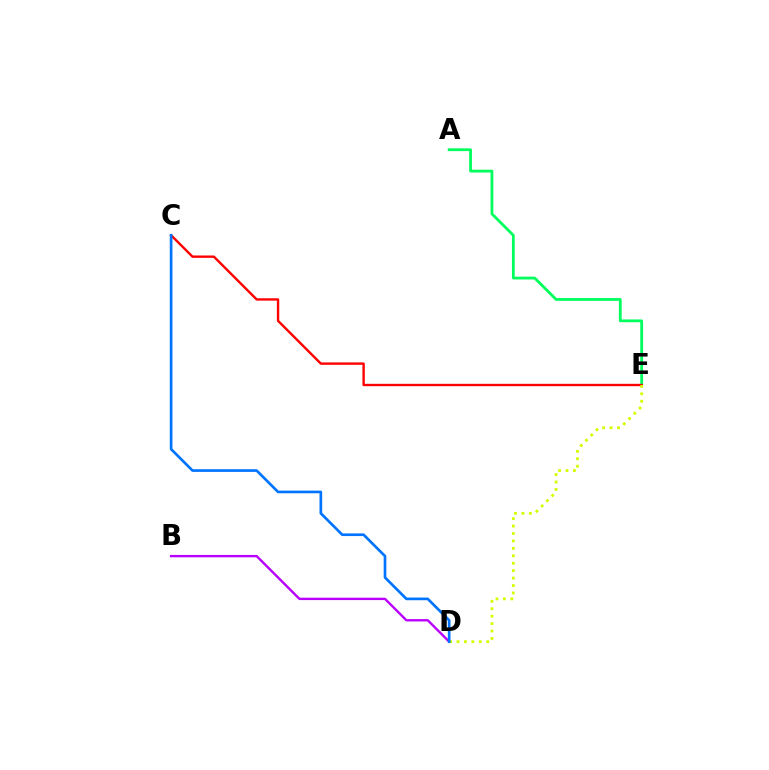{('A', 'E'): [{'color': '#00ff5c', 'line_style': 'solid', 'thickness': 2.01}], ('B', 'D'): [{'color': '#b900ff', 'line_style': 'solid', 'thickness': 1.71}], ('C', 'E'): [{'color': '#ff0000', 'line_style': 'solid', 'thickness': 1.71}], ('D', 'E'): [{'color': '#d1ff00', 'line_style': 'dotted', 'thickness': 2.02}], ('C', 'D'): [{'color': '#0074ff', 'line_style': 'solid', 'thickness': 1.92}]}